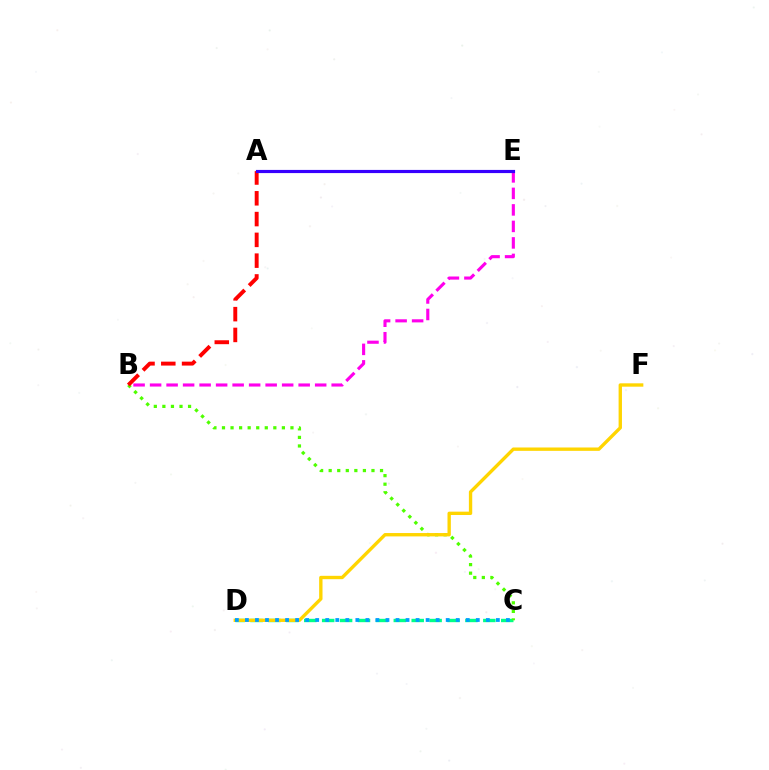{('C', 'D'): [{'color': '#00ff86', 'line_style': 'dashed', 'thickness': 2.43}, {'color': '#009eff', 'line_style': 'dotted', 'thickness': 2.73}], ('B', 'C'): [{'color': '#4fff00', 'line_style': 'dotted', 'thickness': 2.33}], ('B', 'E'): [{'color': '#ff00ed', 'line_style': 'dashed', 'thickness': 2.24}], ('A', 'B'): [{'color': '#ff0000', 'line_style': 'dashed', 'thickness': 2.82}], ('D', 'F'): [{'color': '#ffd500', 'line_style': 'solid', 'thickness': 2.42}], ('A', 'E'): [{'color': '#3700ff', 'line_style': 'solid', 'thickness': 2.28}]}